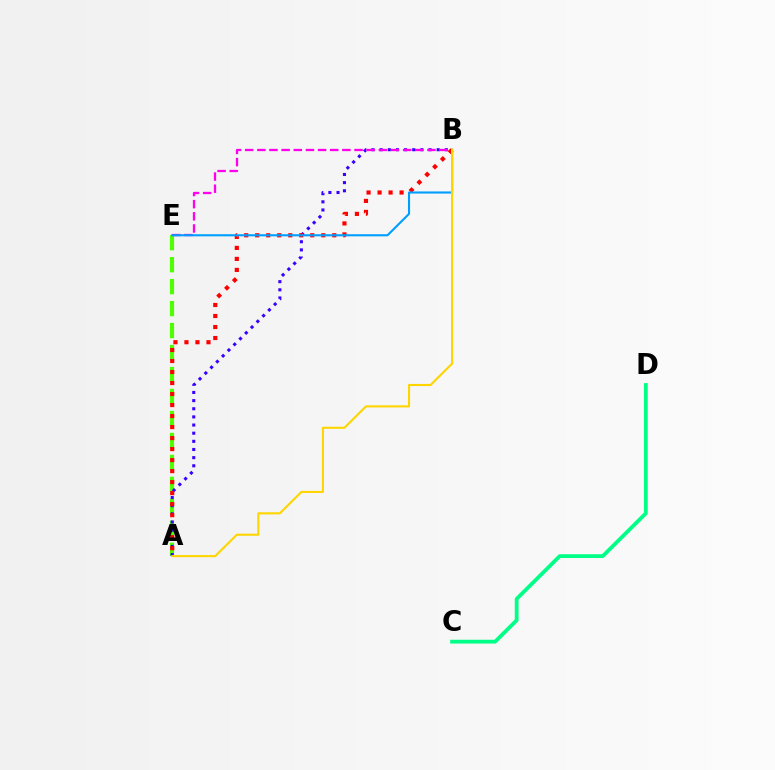{('A', 'E'): [{'color': '#4fff00', 'line_style': 'dashed', 'thickness': 2.99}], ('A', 'B'): [{'color': '#3700ff', 'line_style': 'dotted', 'thickness': 2.21}, {'color': '#ff0000', 'line_style': 'dotted', 'thickness': 2.99}, {'color': '#ffd500', 'line_style': 'solid', 'thickness': 1.51}], ('B', 'E'): [{'color': '#ff00ed', 'line_style': 'dashed', 'thickness': 1.65}, {'color': '#009eff', 'line_style': 'solid', 'thickness': 1.51}], ('C', 'D'): [{'color': '#00ff86', 'line_style': 'solid', 'thickness': 2.74}]}